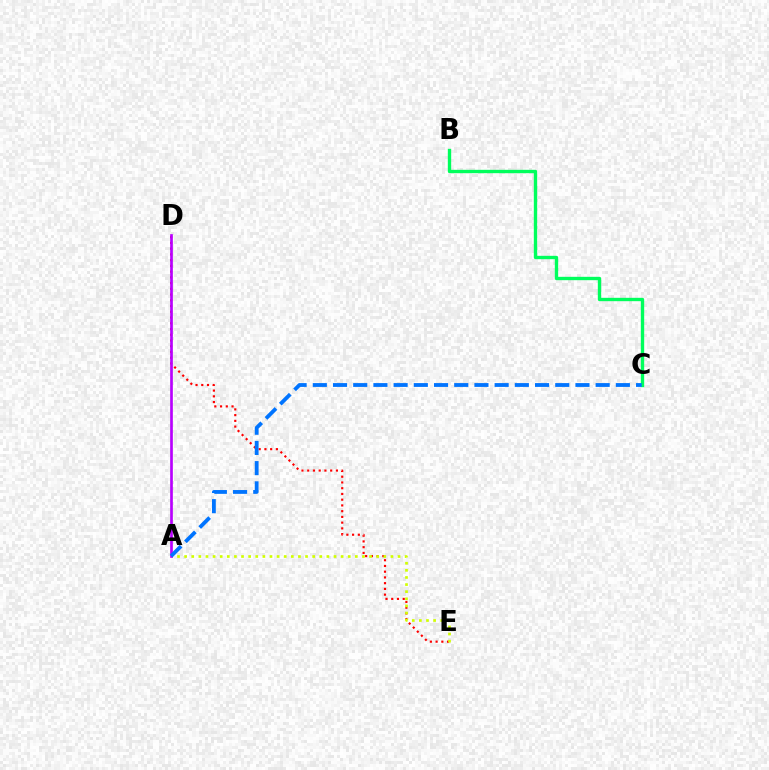{('D', 'E'): [{'color': '#ff0000', 'line_style': 'dotted', 'thickness': 1.56}], ('A', 'E'): [{'color': '#d1ff00', 'line_style': 'dotted', 'thickness': 1.93}], ('B', 'C'): [{'color': '#00ff5c', 'line_style': 'solid', 'thickness': 2.42}], ('A', 'D'): [{'color': '#b900ff', 'line_style': 'solid', 'thickness': 1.93}], ('A', 'C'): [{'color': '#0074ff', 'line_style': 'dashed', 'thickness': 2.74}]}